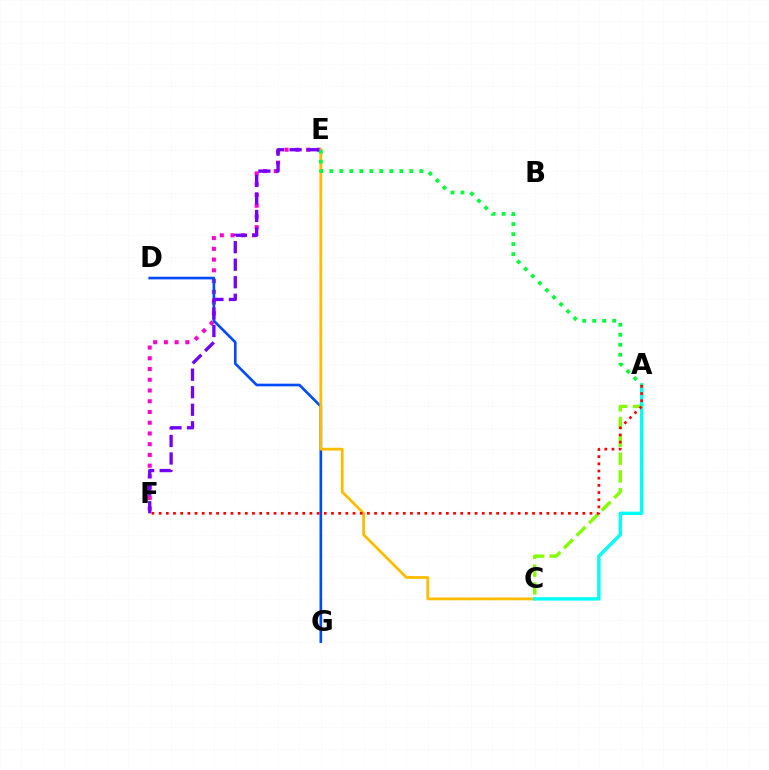{('E', 'F'): [{'color': '#ff00cf', 'line_style': 'dotted', 'thickness': 2.92}, {'color': '#7200ff', 'line_style': 'dashed', 'thickness': 2.38}], ('A', 'C'): [{'color': '#84ff00', 'line_style': 'dashed', 'thickness': 2.41}, {'color': '#00fff6', 'line_style': 'solid', 'thickness': 2.42}], ('D', 'G'): [{'color': '#004bff', 'line_style': 'solid', 'thickness': 1.9}], ('C', 'E'): [{'color': '#ffbd00', 'line_style': 'solid', 'thickness': 2.02}], ('A', 'E'): [{'color': '#00ff39', 'line_style': 'dotted', 'thickness': 2.72}], ('A', 'F'): [{'color': '#ff0000', 'line_style': 'dotted', 'thickness': 1.95}]}